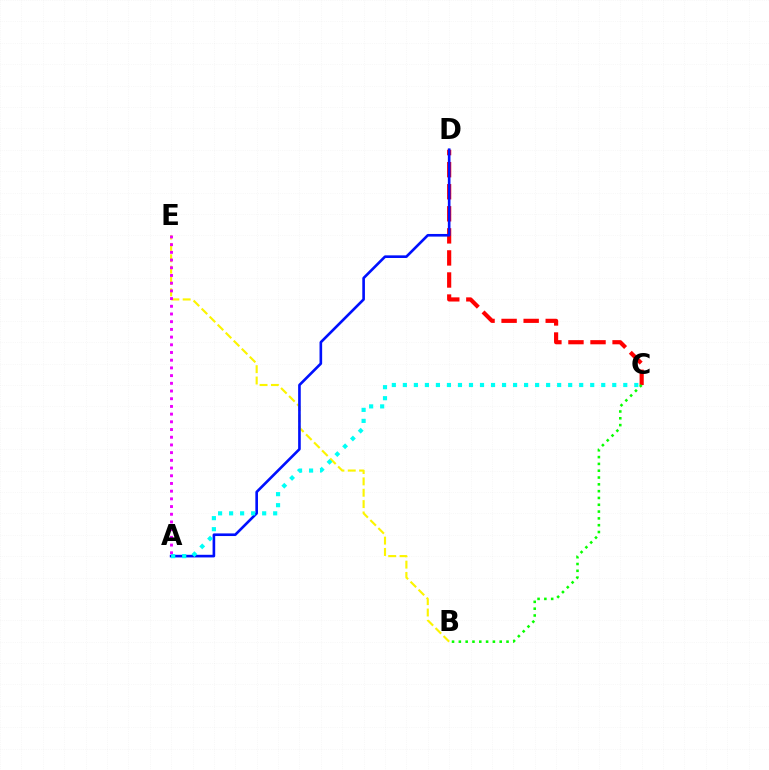{('C', 'D'): [{'color': '#ff0000', 'line_style': 'dashed', 'thickness': 3.0}], ('B', 'C'): [{'color': '#08ff00', 'line_style': 'dotted', 'thickness': 1.85}], ('B', 'E'): [{'color': '#fcf500', 'line_style': 'dashed', 'thickness': 1.54}], ('A', 'D'): [{'color': '#0010ff', 'line_style': 'solid', 'thickness': 1.9}], ('A', 'C'): [{'color': '#00fff6', 'line_style': 'dotted', 'thickness': 2.99}], ('A', 'E'): [{'color': '#ee00ff', 'line_style': 'dotted', 'thickness': 2.09}]}